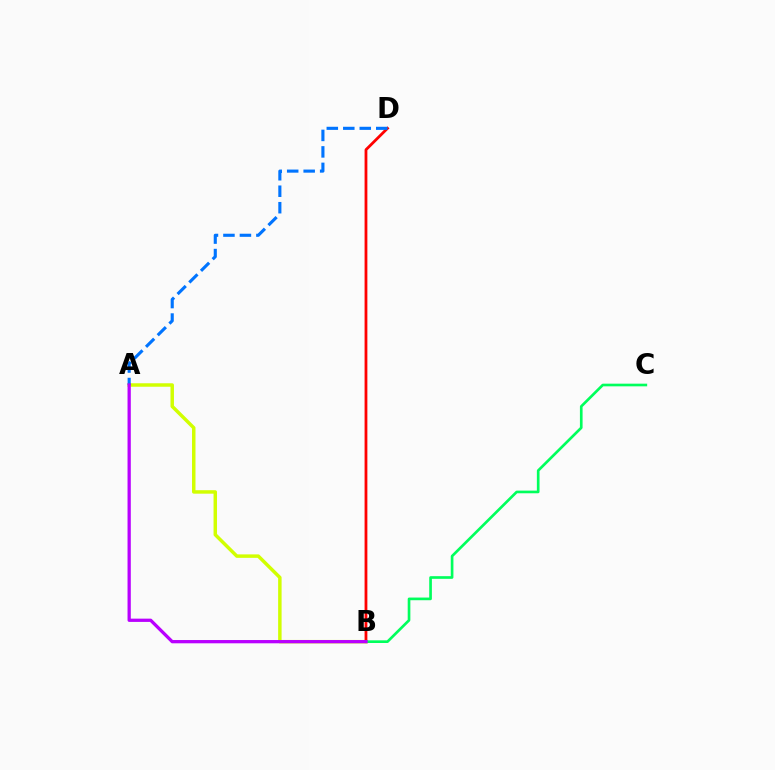{('A', 'B'): [{'color': '#d1ff00', 'line_style': 'solid', 'thickness': 2.5}, {'color': '#b900ff', 'line_style': 'solid', 'thickness': 2.35}], ('B', 'D'): [{'color': '#ff0000', 'line_style': 'solid', 'thickness': 2.01}], ('A', 'D'): [{'color': '#0074ff', 'line_style': 'dashed', 'thickness': 2.24}], ('B', 'C'): [{'color': '#00ff5c', 'line_style': 'solid', 'thickness': 1.92}]}